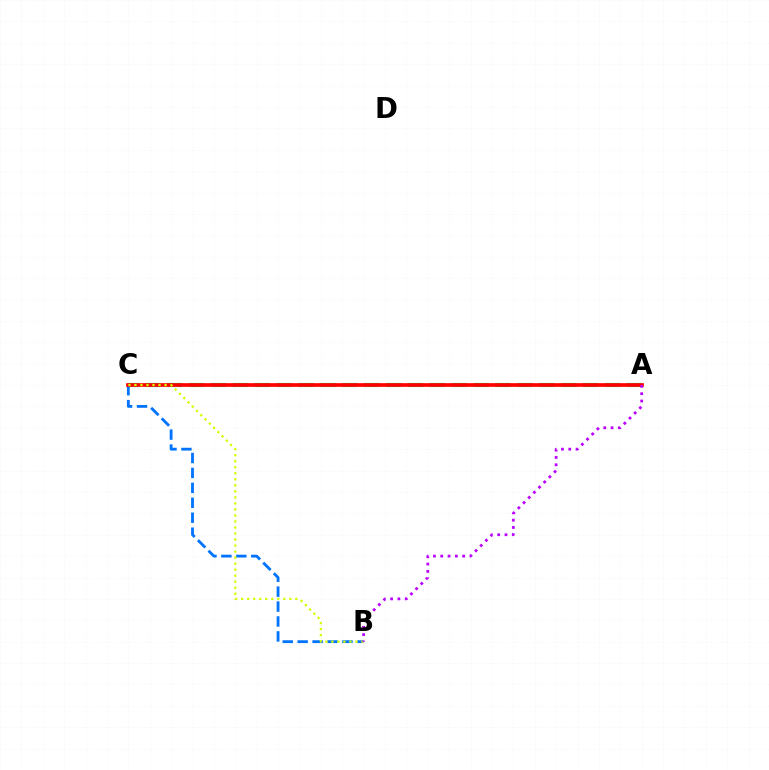{('A', 'C'): [{'color': '#00ff5c', 'line_style': 'dashed', 'thickness': 2.97}, {'color': '#ff0000', 'line_style': 'solid', 'thickness': 2.65}], ('B', 'C'): [{'color': '#0074ff', 'line_style': 'dashed', 'thickness': 2.03}, {'color': '#d1ff00', 'line_style': 'dotted', 'thickness': 1.64}], ('A', 'B'): [{'color': '#b900ff', 'line_style': 'dotted', 'thickness': 1.99}]}